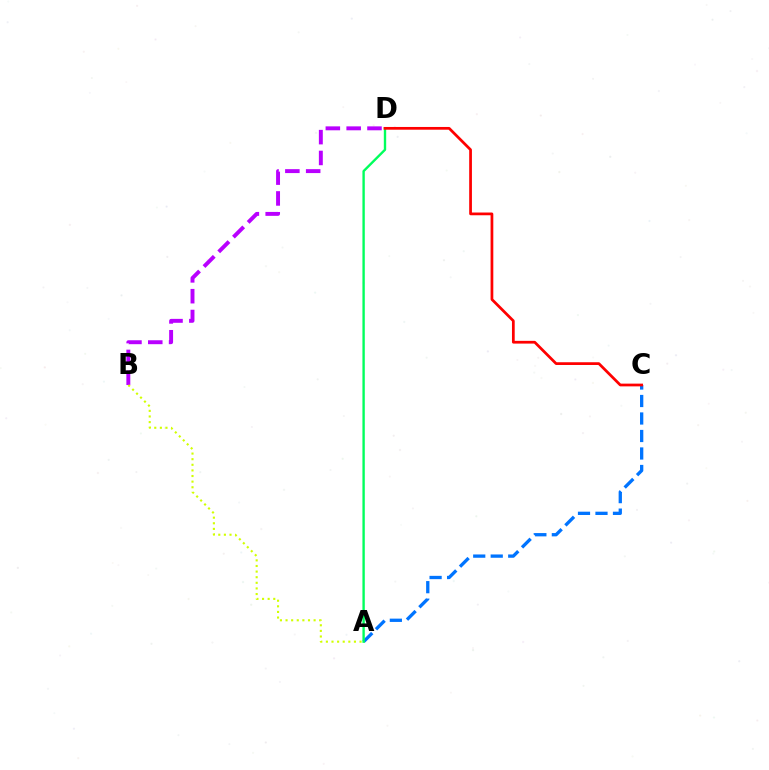{('B', 'D'): [{'color': '#b900ff', 'line_style': 'dashed', 'thickness': 2.83}], ('A', 'C'): [{'color': '#0074ff', 'line_style': 'dashed', 'thickness': 2.38}], ('A', 'D'): [{'color': '#00ff5c', 'line_style': 'solid', 'thickness': 1.71}], ('A', 'B'): [{'color': '#d1ff00', 'line_style': 'dotted', 'thickness': 1.52}], ('C', 'D'): [{'color': '#ff0000', 'line_style': 'solid', 'thickness': 1.97}]}